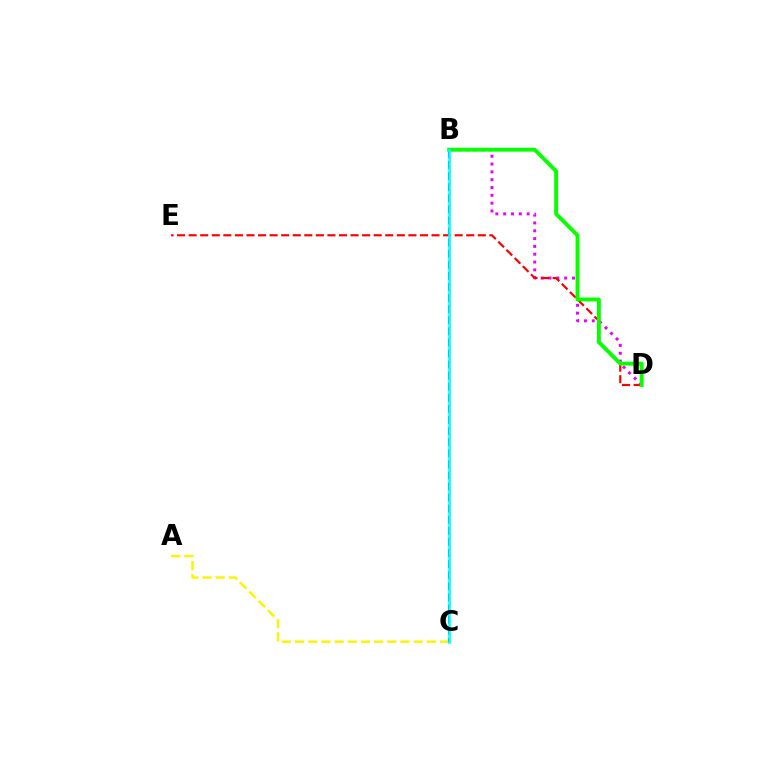{('B', 'D'): [{'color': '#ee00ff', 'line_style': 'dotted', 'thickness': 2.13}, {'color': '#08ff00', 'line_style': 'solid', 'thickness': 2.79}], ('D', 'E'): [{'color': '#ff0000', 'line_style': 'dashed', 'thickness': 1.57}], ('A', 'C'): [{'color': '#fcf500', 'line_style': 'dashed', 'thickness': 1.79}], ('B', 'C'): [{'color': '#0010ff', 'line_style': 'dashed', 'thickness': 1.51}, {'color': '#00fff6', 'line_style': 'solid', 'thickness': 1.85}]}